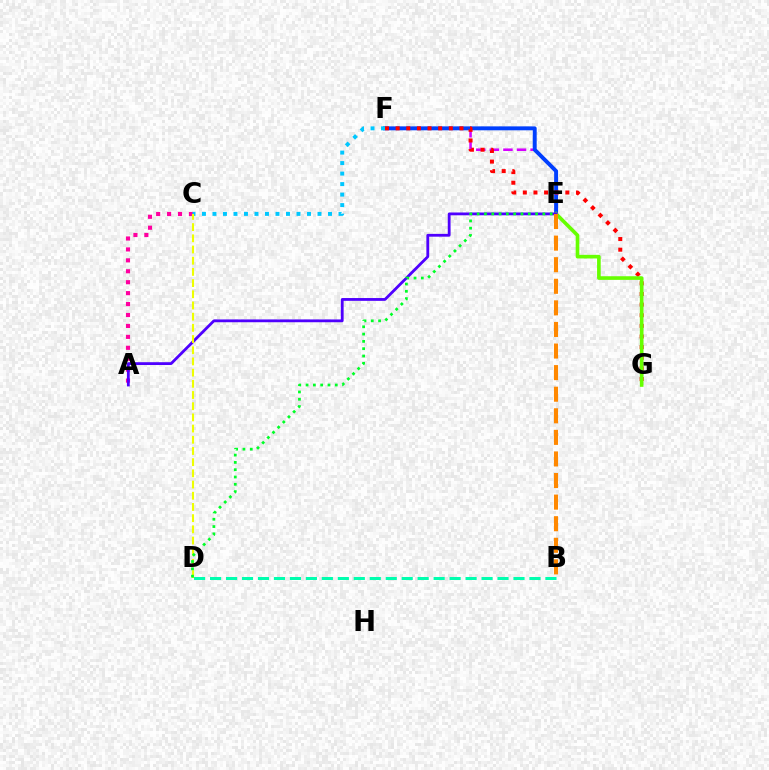{('A', 'C'): [{'color': '#ff00a0', 'line_style': 'dotted', 'thickness': 2.97}], ('E', 'F'): [{'color': '#d600ff', 'line_style': 'dashed', 'thickness': 1.84}, {'color': '#003fff', 'line_style': 'solid', 'thickness': 2.83}], ('F', 'G'): [{'color': '#ff0000', 'line_style': 'dotted', 'thickness': 2.89}], ('E', 'G'): [{'color': '#66ff00', 'line_style': 'solid', 'thickness': 2.62}], ('C', 'F'): [{'color': '#00c7ff', 'line_style': 'dotted', 'thickness': 2.85}], ('A', 'E'): [{'color': '#4f00ff', 'line_style': 'solid', 'thickness': 2.02}], ('C', 'D'): [{'color': '#eeff00', 'line_style': 'dashed', 'thickness': 1.52}], ('D', 'E'): [{'color': '#00ff27', 'line_style': 'dotted', 'thickness': 1.98}], ('B', 'D'): [{'color': '#00ffaf', 'line_style': 'dashed', 'thickness': 2.17}], ('B', 'E'): [{'color': '#ff8800', 'line_style': 'dashed', 'thickness': 2.93}]}